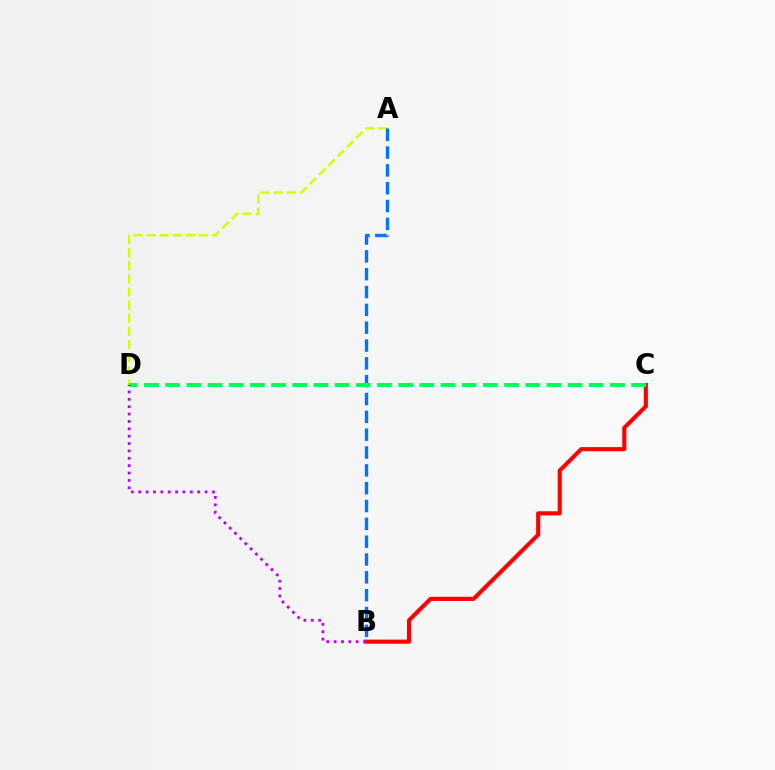{('A', 'D'): [{'color': '#d1ff00', 'line_style': 'dashed', 'thickness': 1.78}], ('A', 'B'): [{'color': '#0074ff', 'line_style': 'dashed', 'thickness': 2.42}], ('B', 'C'): [{'color': '#ff0000', 'line_style': 'solid', 'thickness': 2.97}], ('C', 'D'): [{'color': '#00ff5c', 'line_style': 'dashed', 'thickness': 2.88}], ('B', 'D'): [{'color': '#b900ff', 'line_style': 'dotted', 'thickness': 2.0}]}